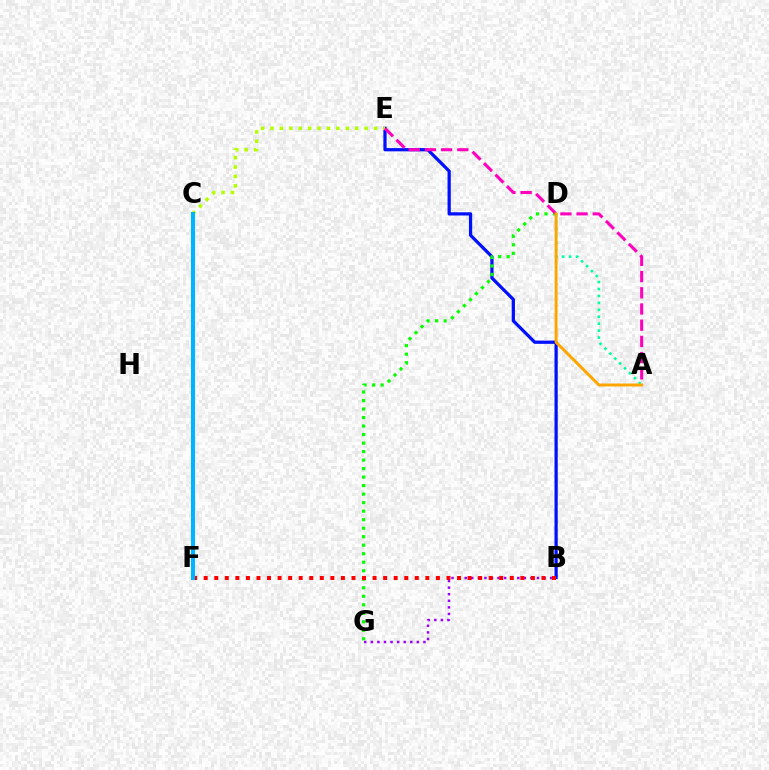{('B', 'E'): [{'color': '#0010ff', 'line_style': 'solid', 'thickness': 2.33}], ('B', 'G'): [{'color': '#9b00ff', 'line_style': 'dotted', 'thickness': 1.79}], ('D', 'G'): [{'color': '#08ff00', 'line_style': 'dotted', 'thickness': 2.31}], ('B', 'F'): [{'color': '#ff0000', 'line_style': 'dotted', 'thickness': 2.87}], ('C', 'E'): [{'color': '#b3ff00', 'line_style': 'dotted', 'thickness': 2.56}], ('A', 'E'): [{'color': '#ff00bd', 'line_style': 'dashed', 'thickness': 2.2}], ('A', 'D'): [{'color': '#00ff9d', 'line_style': 'dotted', 'thickness': 1.88}, {'color': '#ffa500', 'line_style': 'solid', 'thickness': 2.11}], ('C', 'F'): [{'color': '#00b5ff', 'line_style': 'solid', 'thickness': 2.9}]}